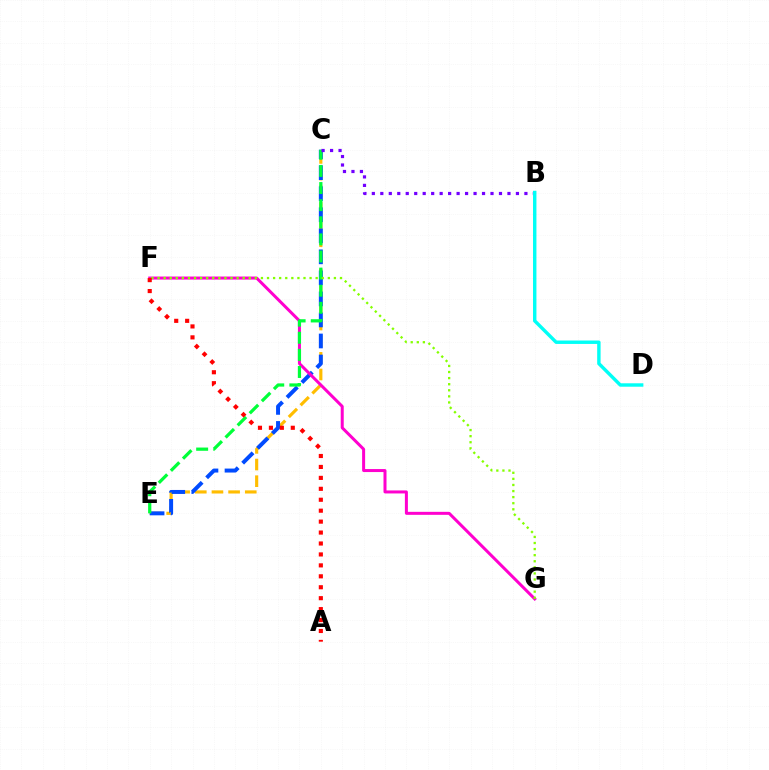{('C', 'E'): [{'color': '#ffbd00', 'line_style': 'dashed', 'thickness': 2.26}, {'color': '#004bff', 'line_style': 'dashed', 'thickness': 2.86}, {'color': '#00ff39', 'line_style': 'dashed', 'thickness': 2.32}], ('F', 'G'): [{'color': '#ff00cf', 'line_style': 'solid', 'thickness': 2.16}, {'color': '#84ff00', 'line_style': 'dotted', 'thickness': 1.65}], ('B', 'C'): [{'color': '#7200ff', 'line_style': 'dotted', 'thickness': 2.3}], ('A', 'F'): [{'color': '#ff0000', 'line_style': 'dotted', 'thickness': 2.97}], ('B', 'D'): [{'color': '#00fff6', 'line_style': 'solid', 'thickness': 2.46}]}